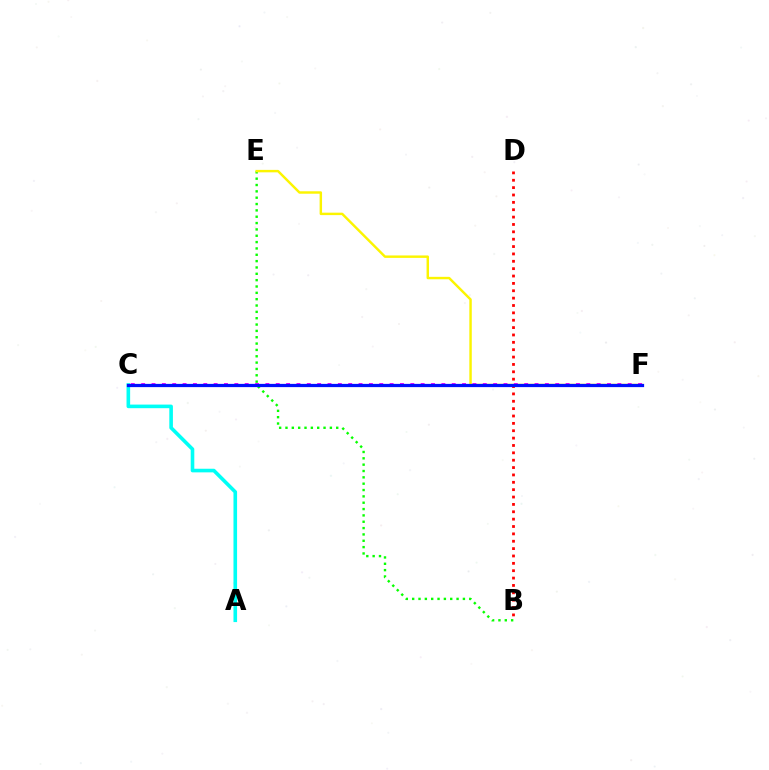{('B', 'D'): [{'color': '#ff0000', 'line_style': 'dotted', 'thickness': 2.0}], ('B', 'E'): [{'color': '#08ff00', 'line_style': 'dotted', 'thickness': 1.72}], ('E', 'F'): [{'color': '#fcf500', 'line_style': 'solid', 'thickness': 1.76}], ('C', 'F'): [{'color': '#ee00ff', 'line_style': 'dotted', 'thickness': 2.81}, {'color': '#0010ff', 'line_style': 'solid', 'thickness': 2.33}], ('A', 'C'): [{'color': '#00fff6', 'line_style': 'solid', 'thickness': 2.6}]}